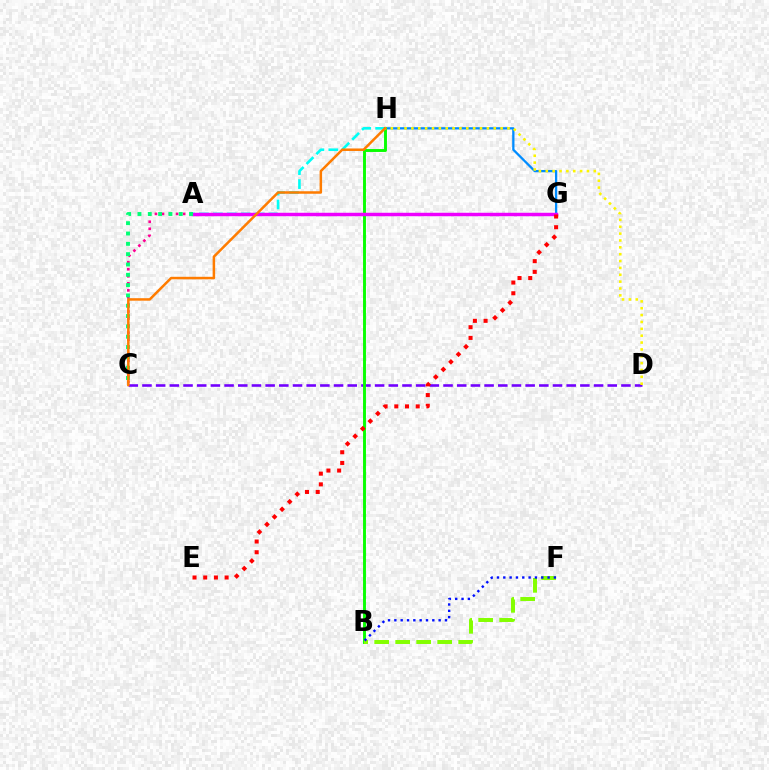{('A', 'C'): [{'color': '#ff0094', 'line_style': 'dotted', 'thickness': 1.91}, {'color': '#00ff74', 'line_style': 'dotted', 'thickness': 2.8}], ('C', 'D'): [{'color': '#7200ff', 'line_style': 'dashed', 'thickness': 1.86}], ('A', 'H'): [{'color': '#00fff6', 'line_style': 'dashed', 'thickness': 1.89}], ('G', 'H'): [{'color': '#008cff', 'line_style': 'solid', 'thickness': 1.64}], ('B', 'H'): [{'color': '#08ff00', 'line_style': 'solid', 'thickness': 2.1}], ('B', 'F'): [{'color': '#84ff00', 'line_style': 'dashed', 'thickness': 2.85}, {'color': '#0010ff', 'line_style': 'dotted', 'thickness': 1.72}], ('A', 'G'): [{'color': '#ee00ff', 'line_style': 'solid', 'thickness': 2.48}], ('D', 'H'): [{'color': '#fcf500', 'line_style': 'dotted', 'thickness': 1.86}], ('C', 'H'): [{'color': '#ff7c00', 'line_style': 'solid', 'thickness': 1.81}], ('E', 'G'): [{'color': '#ff0000', 'line_style': 'dotted', 'thickness': 2.91}]}